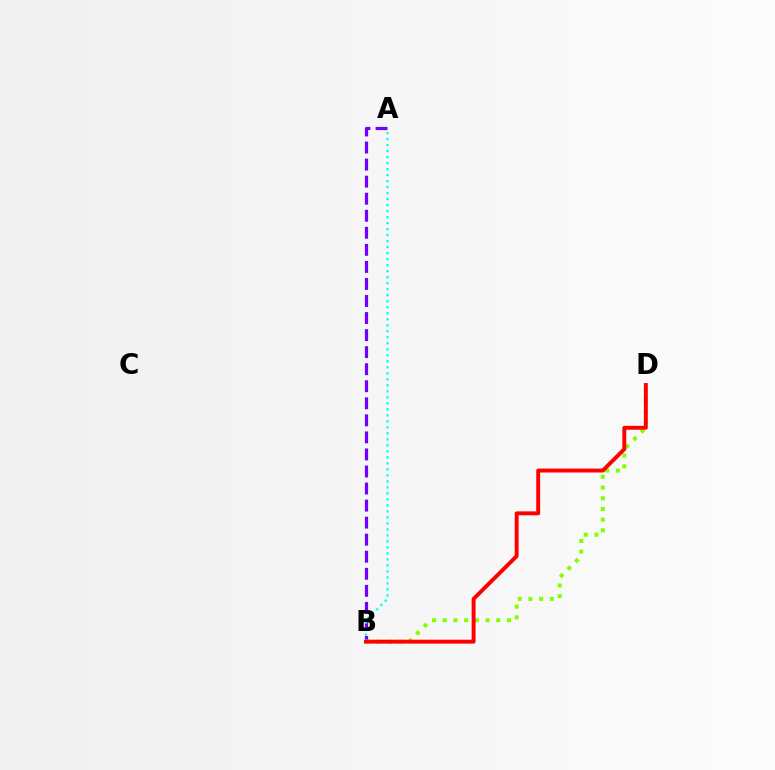{('A', 'B'): [{'color': '#7200ff', 'line_style': 'dashed', 'thickness': 2.32}, {'color': '#00fff6', 'line_style': 'dotted', 'thickness': 1.63}], ('B', 'D'): [{'color': '#84ff00', 'line_style': 'dotted', 'thickness': 2.91}, {'color': '#ff0000', 'line_style': 'solid', 'thickness': 2.82}]}